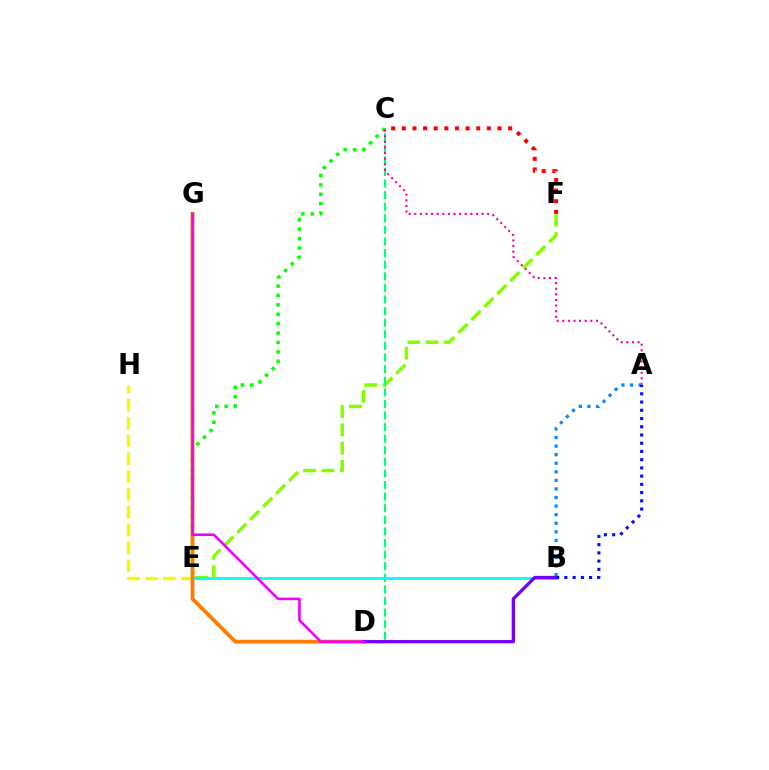{('E', 'F'): [{'color': '#84ff00', 'line_style': 'dashed', 'thickness': 2.49}], ('C', 'D'): [{'color': '#00ff74', 'line_style': 'dashed', 'thickness': 1.58}], ('B', 'E'): [{'color': '#00fff6', 'line_style': 'solid', 'thickness': 2.02}], ('E', 'H'): [{'color': '#fcf500', 'line_style': 'dashed', 'thickness': 2.43}], ('C', 'E'): [{'color': '#08ff00', 'line_style': 'dotted', 'thickness': 2.55}], ('A', 'C'): [{'color': '#ff0094', 'line_style': 'dotted', 'thickness': 1.52}], ('C', 'F'): [{'color': '#ff0000', 'line_style': 'dotted', 'thickness': 2.89}], ('D', 'G'): [{'color': '#ff7c00', 'line_style': 'solid', 'thickness': 2.72}, {'color': '#ee00ff', 'line_style': 'solid', 'thickness': 1.87}], ('A', 'B'): [{'color': '#008cff', 'line_style': 'dotted', 'thickness': 2.33}, {'color': '#0010ff', 'line_style': 'dotted', 'thickness': 2.24}], ('B', 'D'): [{'color': '#7200ff', 'line_style': 'solid', 'thickness': 2.37}]}